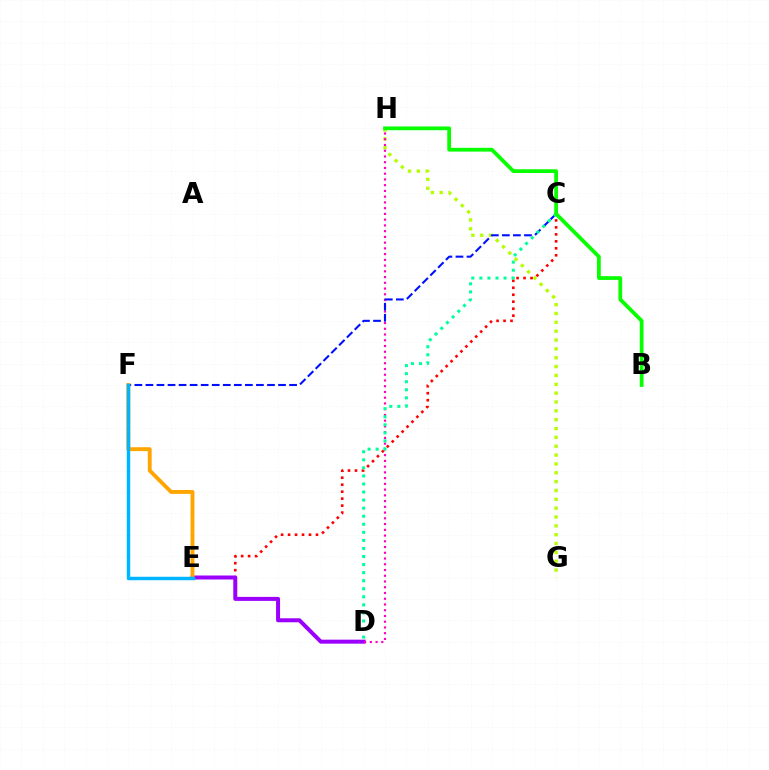{('G', 'H'): [{'color': '#b3ff00', 'line_style': 'dotted', 'thickness': 2.4}], ('C', 'E'): [{'color': '#ff0000', 'line_style': 'dotted', 'thickness': 1.89}], ('D', 'E'): [{'color': '#9b00ff', 'line_style': 'solid', 'thickness': 2.88}], ('D', 'H'): [{'color': '#ff00bd', 'line_style': 'dotted', 'thickness': 1.56}], ('C', 'F'): [{'color': '#0010ff', 'line_style': 'dashed', 'thickness': 1.5}], ('C', 'D'): [{'color': '#00ff9d', 'line_style': 'dotted', 'thickness': 2.19}], ('B', 'H'): [{'color': '#08ff00', 'line_style': 'solid', 'thickness': 2.71}], ('E', 'F'): [{'color': '#ffa500', 'line_style': 'solid', 'thickness': 2.79}, {'color': '#00b5ff', 'line_style': 'solid', 'thickness': 2.48}]}